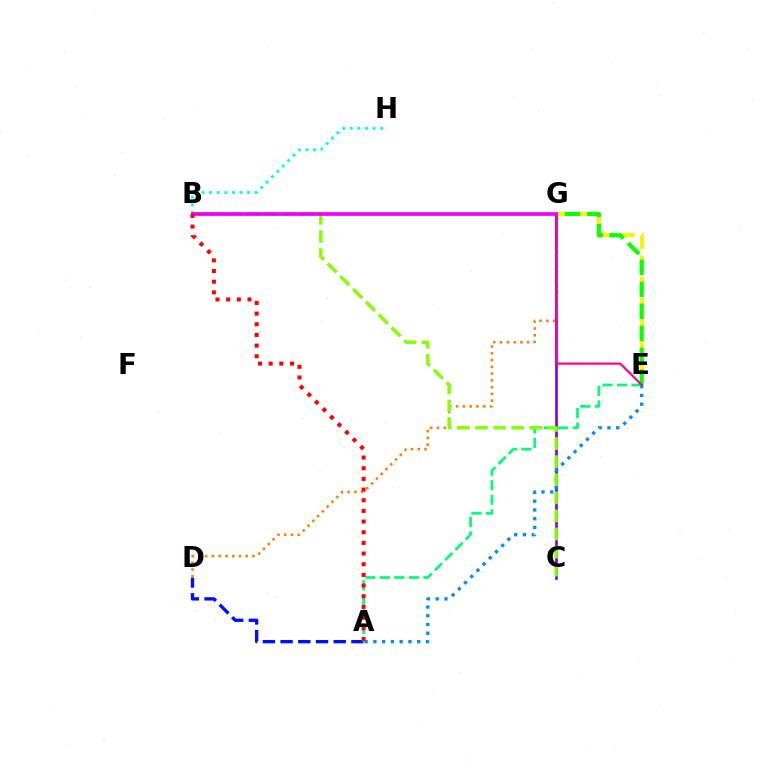{('A', 'D'): [{'color': '#0010ff', 'line_style': 'dashed', 'thickness': 2.41}], ('C', 'G'): [{'color': '#7200ff', 'line_style': 'solid', 'thickness': 1.9}], ('E', 'G'): [{'color': '#fcf500', 'line_style': 'dashed', 'thickness': 2.89}, {'color': '#08ff00', 'line_style': 'dashed', 'thickness': 2.99}, {'color': '#ff0094', 'line_style': 'solid', 'thickness': 1.6}], ('A', 'E'): [{'color': '#008cff', 'line_style': 'dotted', 'thickness': 2.38}, {'color': '#00ff74', 'line_style': 'dashed', 'thickness': 1.97}], ('D', 'G'): [{'color': '#ff7c00', 'line_style': 'dotted', 'thickness': 1.84}], ('B', 'H'): [{'color': '#00fff6', 'line_style': 'dotted', 'thickness': 2.07}], ('B', 'C'): [{'color': '#84ff00', 'line_style': 'dashed', 'thickness': 2.46}], ('B', 'G'): [{'color': '#ee00ff', 'line_style': 'solid', 'thickness': 2.65}], ('A', 'B'): [{'color': '#ff0000', 'line_style': 'dotted', 'thickness': 2.9}]}